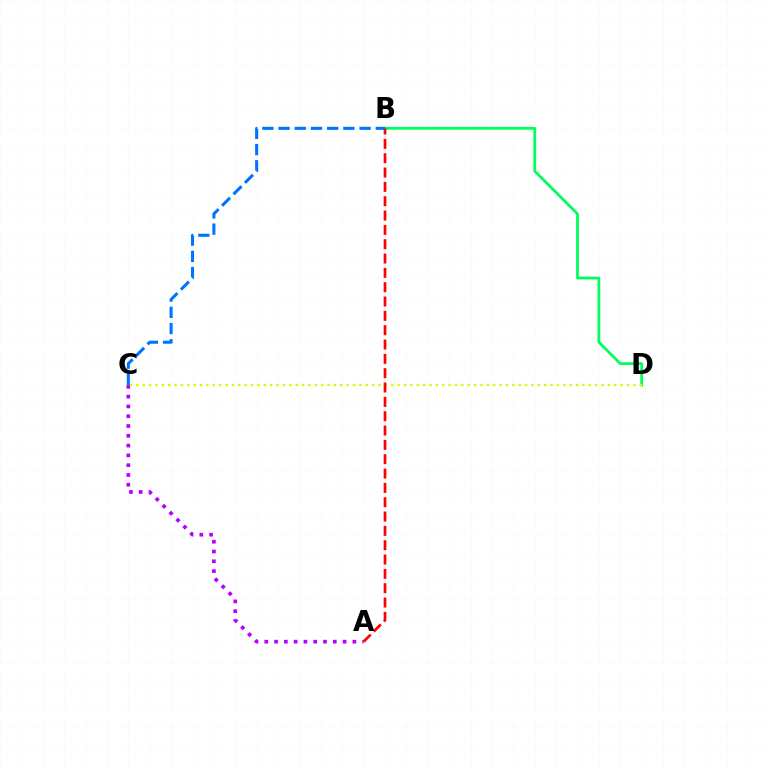{('B', 'D'): [{'color': '#00ff5c', 'line_style': 'solid', 'thickness': 2.0}], ('A', 'C'): [{'color': '#b900ff', 'line_style': 'dotted', 'thickness': 2.66}], ('C', 'D'): [{'color': '#d1ff00', 'line_style': 'dotted', 'thickness': 1.73}], ('A', 'B'): [{'color': '#ff0000', 'line_style': 'dashed', 'thickness': 1.95}], ('B', 'C'): [{'color': '#0074ff', 'line_style': 'dashed', 'thickness': 2.2}]}